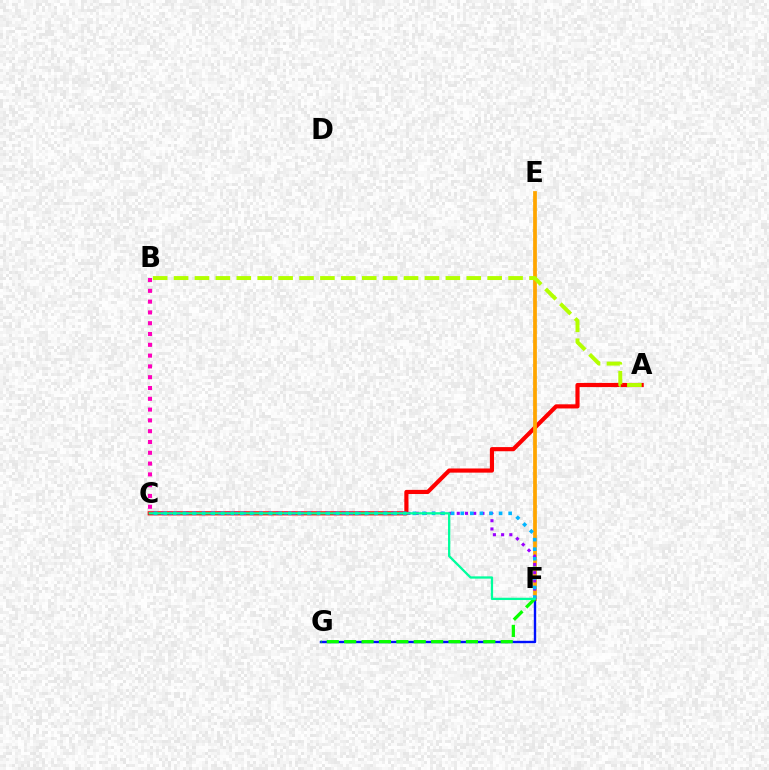{('A', 'C'): [{'color': '#ff0000', 'line_style': 'solid', 'thickness': 2.99}], ('E', 'F'): [{'color': '#ffa500', 'line_style': 'solid', 'thickness': 2.7}], ('A', 'B'): [{'color': '#b3ff00', 'line_style': 'dashed', 'thickness': 2.84}], ('F', 'G'): [{'color': '#0010ff', 'line_style': 'solid', 'thickness': 1.72}, {'color': '#08ff00', 'line_style': 'dashed', 'thickness': 2.36}], ('C', 'F'): [{'color': '#9b00ff', 'line_style': 'dotted', 'thickness': 2.23}, {'color': '#00b5ff', 'line_style': 'dotted', 'thickness': 2.6}, {'color': '#00ff9d', 'line_style': 'solid', 'thickness': 1.65}], ('B', 'C'): [{'color': '#ff00bd', 'line_style': 'dotted', 'thickness': 2.93}]}